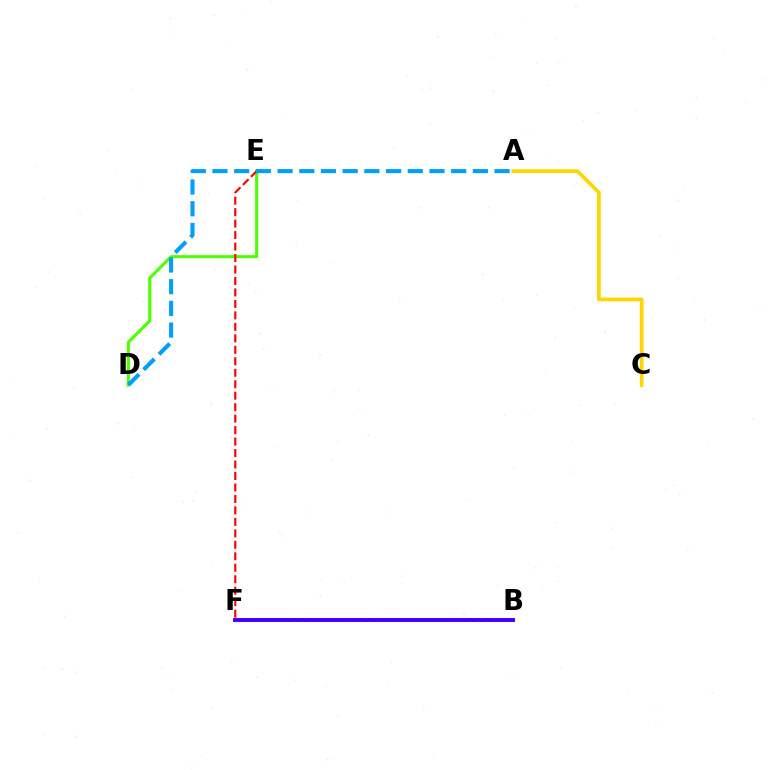{('B', 'F'): [{'color': '#ff00ed', 'line_style': 'solid', 'thickness': 2.92}, {'color': '#00ff86', 'line_style': 'dotted', 'thickness': 2.28}, {'color': '#3700ff', 'line_style': 'solid', 'thickness': 2.62}], ('D', 'E'): [{'color': '#4fff00', 'line_style': 'solid', 'thickness': 2.23}], ('E', 'F'): [{'color': '#ff0000', 'line_style': 'dashed', 'thickness': 1.56}], ('A', 'C'): [{'color': '#ffd500', 'line_style': 'solid', 'thickness': 2.68}], ('A', 'D'): [{'color': '#009eff', 'line_style': 'dashed', 'thickness': 2.95}]}